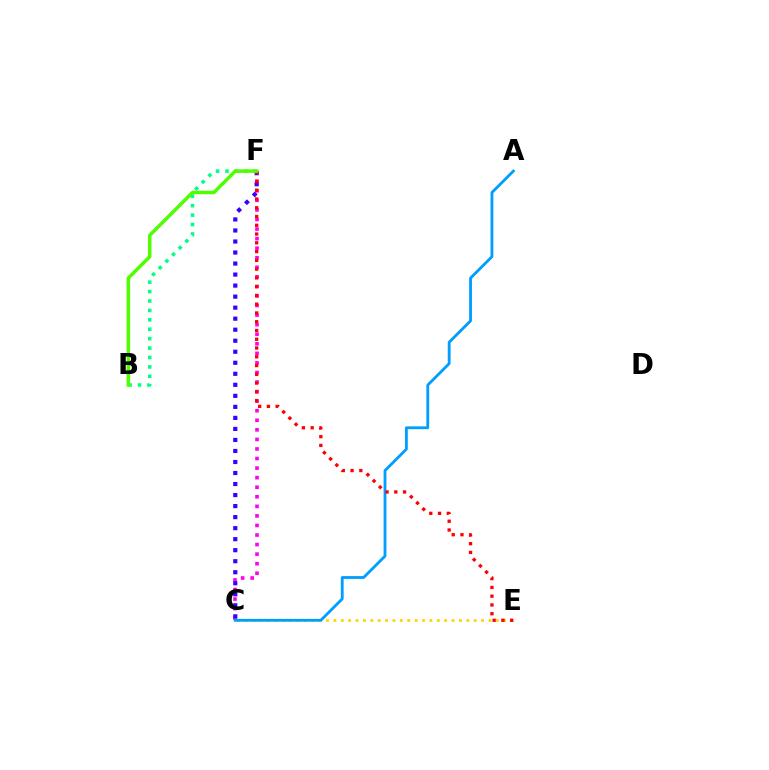{('C', 'F'): [{'color': '#ff00ed', 'line_style': 'dotted', 'thickness': 2.6}, {'color': '#3700ff', 'line_style': 'dotted', 'thickness': 3.0}], ('C', 'E'): [{'color': '#ffd500', 'line_style': 'dotted', 'thickness': 2.01}], ('B', 'F'): [{'color': '#00ff86', 'line_style': 'dotted', 'thickness': 2.56}, {'color': '#4fff00', 'line_style': 'solid', 'thickness': 2.51}], ('A', 'C'): [{'color': '#009eff', 'line_style': 'solid', 'thickness': 2.03}], ('E', 'F'): [{'color': '#ff0000', 'line_style': 'dotted', 'thickness': 2.38}]}